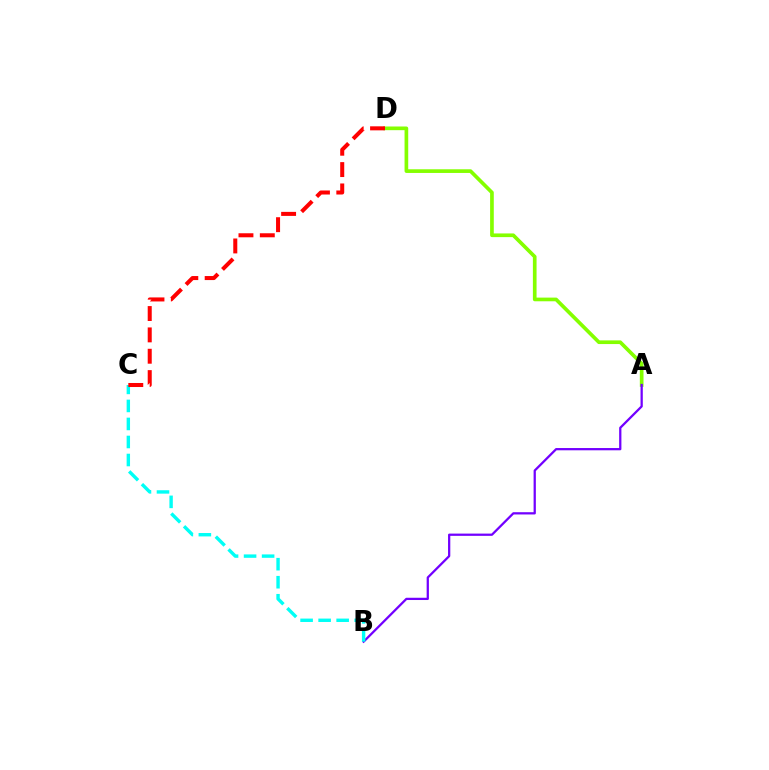{('A', 'D'): [{'color': '#84ff00', 'line_style': 'solid', 'thickness': 2.65}], ('A', 'B'): [{'color': '#7200ff', 'line_style': 'solid', 'thickness': 1.63}], ('B', 'C'): [{'color': '#00fff6', 'line_style': 'dashed', 'thickness': 2.45}], ('C', 'D'): [{'color': '#ff0000', 'line_style': 'dashed', 'thickness': 2.9}]}